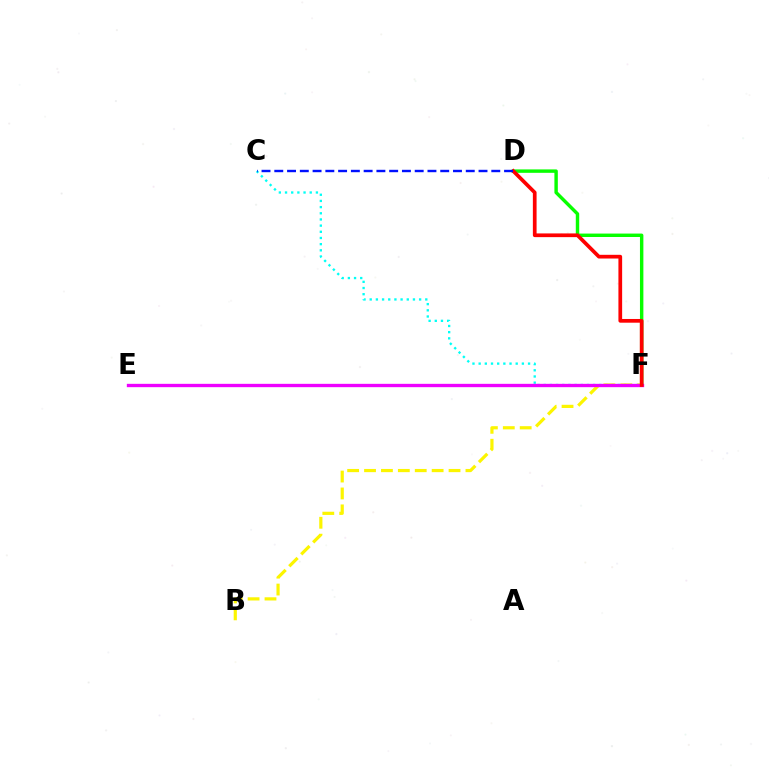{('C', 'F'): [{'color': '#00fff6', 'line_style': 'dotted', 'thickness': 1.68}], ('B', 'F'): [{'color': '#fcf500', 'line_style': 'dashed', 'thickness': 2.3}], ('D', 'F'): [{'color': '#08ff00', 'line_style': 'solid', 'thickness': 2.46}, {'color': '#ff0000', 'line_style': 'solid', 'thickness': 2.67}], ('E', 'F'): [{'color': '#ee00ff', 'line_style': 'solid', 'thickness': 2.41}], ('C', 'D'): [{'color': '#0010ff', 'line_style': 'dashed', 'thickness': 1.73}]}